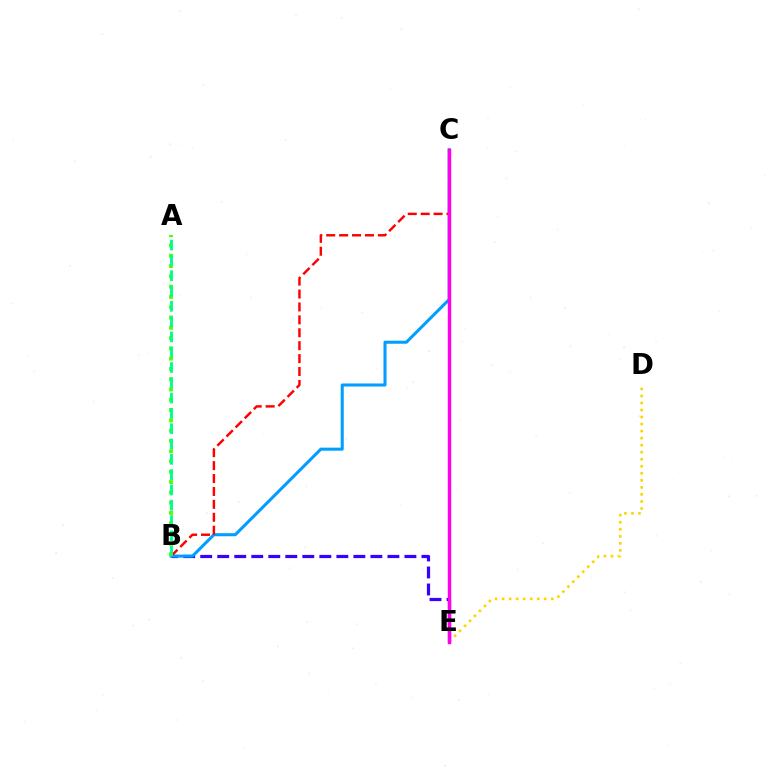{('D', 'E'): [{'color': '#ffd500', 'line_style': 'dotted', 'thickness': 1.91}], ('B', 'E'): [{'color': '#3700ff', 'line_style': 'dashed', 'thickness': 2.31}], ('B', 'C'): [{'color': '#009eff', 'line_style': 'solid', 'thickness': 2.19}, {'color': '#ff0000', 'line_style': 'dashed', 'thickness': 1.75}], ('A', 'B'): [{'color': '#4fff00', 'line_style': 'dotted', 'thickness': 2.79}, {'color': '#00ff86', 'line_style': 'dashed', 'thickness': 2.08}], ('C', 'E'): [{'color': '#ff00ed', 'line_style': 'solid', 'thickness': 2.47}]}